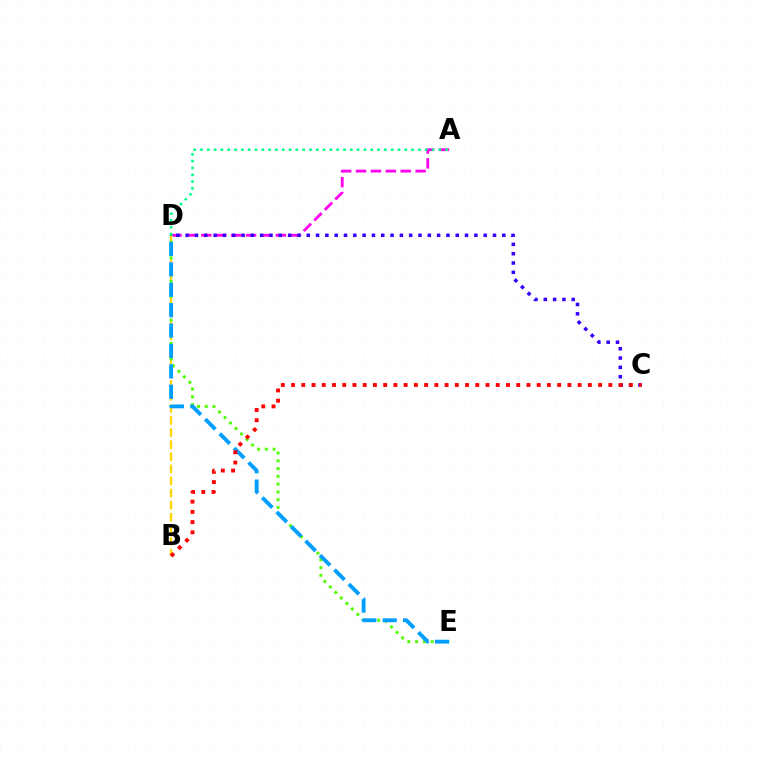{('A', 'D'): [{'color': '#ff00ed', 'line_style': 'dashed', 'thickness': 2.02}, {'color': '#00ff86', 'line_style': 'dotted', 'thickness': 1.85}], ('B', 'D'): [{'color': '#ffd500', 'line_style': 'dashed', 'thickness': 1.64}], ('D', 'E'): [{'color': '#4fff00', 'line_style': 'dotted', 'thickness': 2.11}, {'color': '#009eff', 'line_style': 'dashed', 'thickness': 2.77}], ('C', 'D'): [{'color': '#3700ff', 'line_style': 'dotted', 'thickness': 2.53}], ('B', 'C'): [{'color': '#ff0000', 'line_style': 'dotted', 'thickness': 2.78}]}